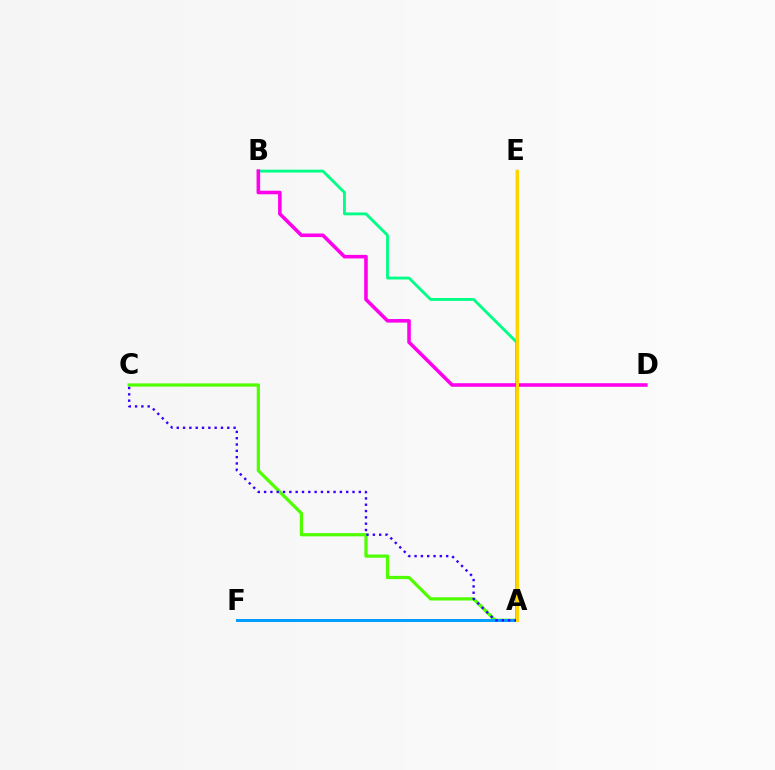{('A', 'C'): [{'color': '#4fff00', 'line_style': 'solid', 'thickness': 2.32}, {'color': '#3700ff', 'line_style': 'dotted', 'thickness': 1.72}], ('A', 'E'): [{'color': '#ff0000', 'line_style': 'solid', 'thickness': 1.61}, {'color': '#ffd500', 'line_style': 'solid', 'thickness': 2.19}], ('A', 'B'): [{'color': '#00ff86', 'line_style': 'solid', 'thickness': 2.05}], ('B', 'D'): [{'color': '#ff00ed', 'line_style': 'solid', 'thickness': 2.57}], ('A', 'F'): [{'color': '#009eff', 'line_style': 'solid', 'thickness': 2.16}]}